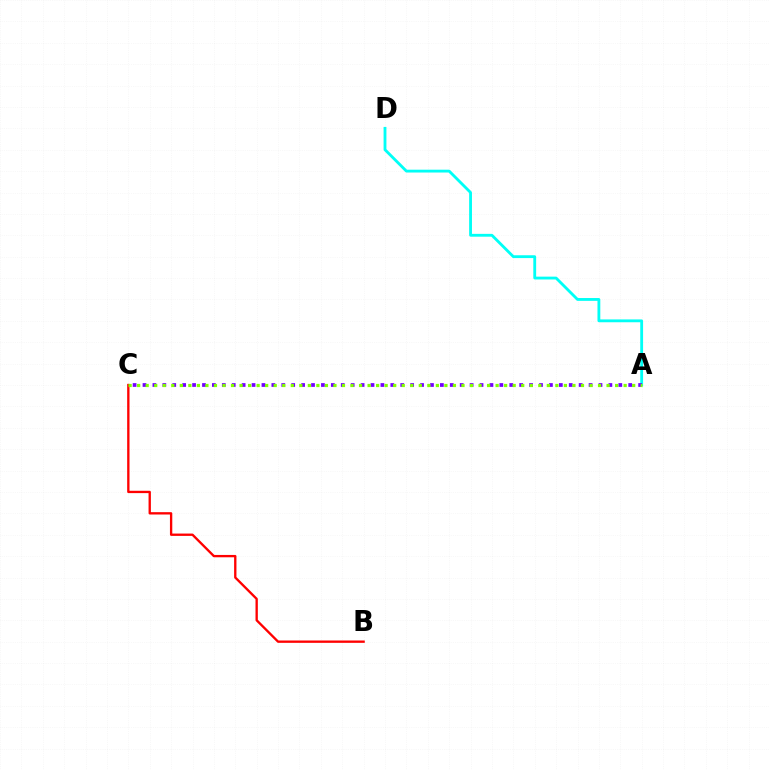{('A', 'D'): [{'color': '#00fff6', 'line_style': 'solid', 'thickness': 2.04}], ('A', 'C'): [{'color': '#7200ff', 'line_style': 'dotted', 'thickness': 2.69}, {'color': '#84ff00', 'line_style': 'dotted', 'thickness': 2.32}], ('B', 'C'): [{'color': '#ff0000', 'line_style': 'solid', 'thickness': 1.68}]}